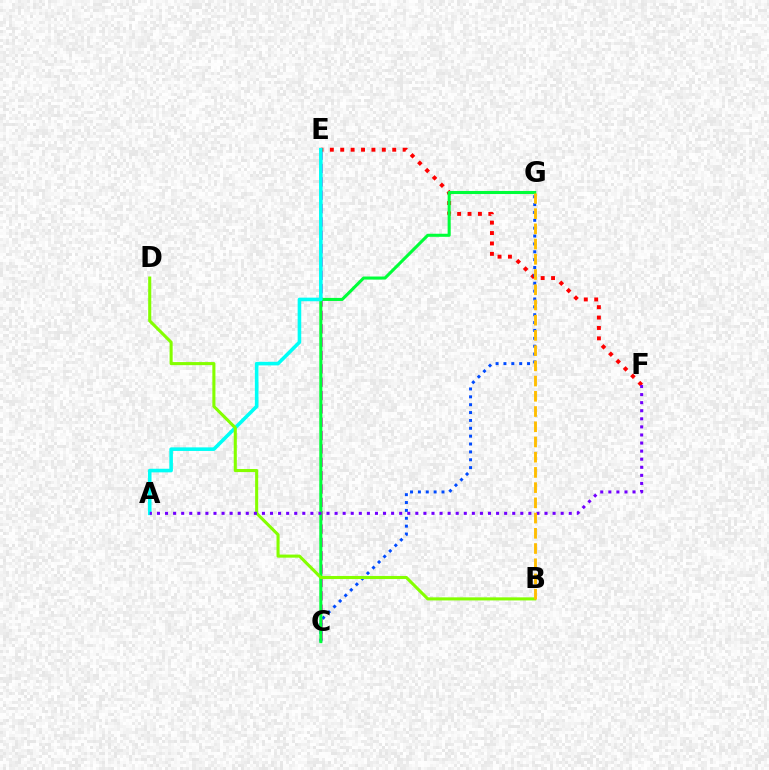{('C', 'E'): [{'color': '#ff00cf', 'line_style': 'dashed', 'thickness': 1.81}], ('E', 'F'): [{'color': '#ff0000', 'line_style': 'dotted', 'thickness': 2.83}], ('C', 'G'): [{'color': '#004bff', 'line_style': 'dotted', 'thickness': 2.14}, {'color': '#00ff39', 'line_style': 'solid', 'thickness': 2.21}], ('A', 'E'): [{'color': '#00fff6', 'line_style': 'solid', 'thickness': 2.58}], ('B', 'D'): [{'color': '#84ff00', 'line_style': 'solid', 'thickness': 2.21}], ('A', 'F'): [{'color': '#7200ff', 'line_style': 'dotted', 'thickness': 2.19}], ('B', 'G'): [{'color': '#ffbd00', 'line_style': 'dashed', 'thickness': 2.07}]}